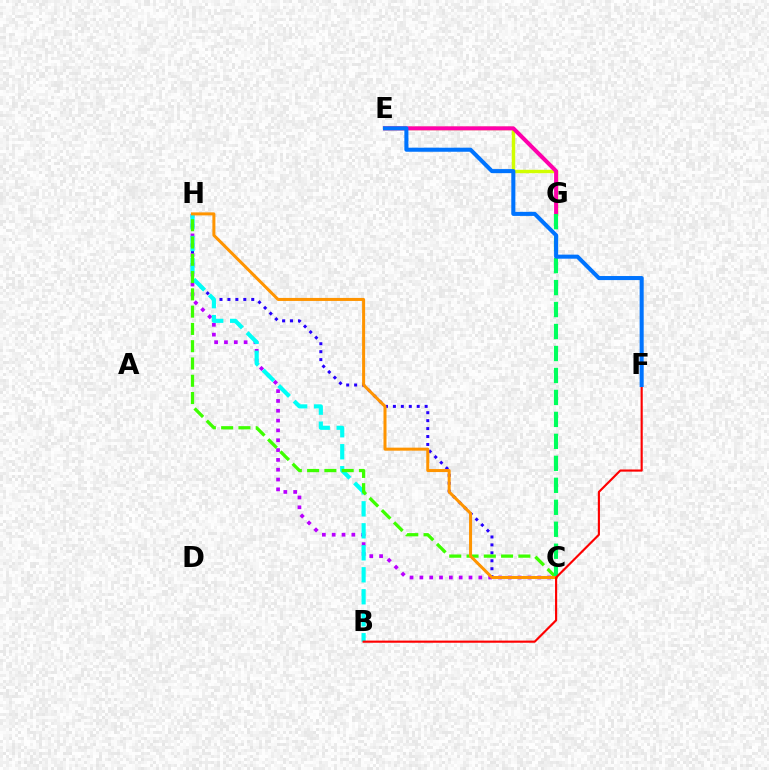{('C', 'H'): [{'color': '#2500ff', 'line_style': 'dotted', 'thickness': 2.16}, {'color': '#b900ff', 'line_style': 'dotted', 'thickness': 2.67}, {'color': '#3dff00', 'line_style': 'dashed', 'thickness': 2.35}, {'color': '#ff9400', 'line_style': 'solid', 'thickness': 2.17}], ('B', 'H'): [{'color': '#00fff6', 'line_style': 'dashed', 'thickness': 2.99}], ('E', 'G'): [{'color': '#d1ff00', 'line_style': 'solid', 'thickness': 2.46}, {'color': '#ff00ac', 'line_style': 'solid', 'thickness': 2.9}], ('C', 'G'): [{'color': '#00ff5c', 'line_style': 'dashed', 'thickness': 2.98}], ('B', 'F'): [{'color': '#ff0000', 'line_style': 'solid', 'thickness': 1.55}], ('E', 'F'): [{'color': '#0074ff', 'line_style': 'solid', 'thickness': 2.92}]}